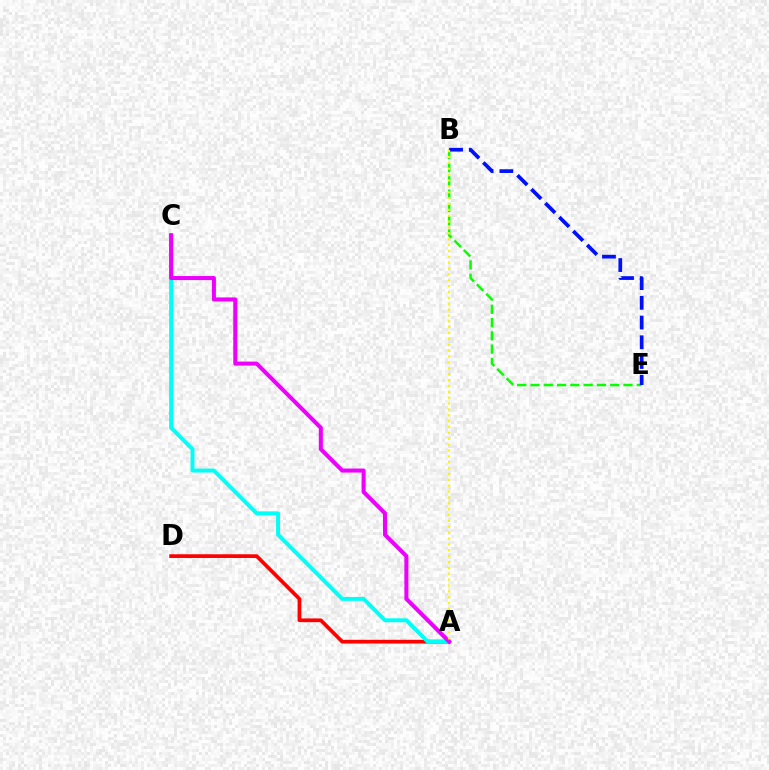{('A', 'D'): [{'color': '#ff0000', 'line_style': 'solid', 'thickness': 2.68}], ('B', 'E'): [{'color': '#08ff00', 'line_style': 'dashed', 'thickness': 1.8}, {'color': '#0010ff', 'line_style': 'dashed', 'thickness': 2.68}], ('A', 'C'): [{'color': '#00fff6', 'line_style': 'solid', 'thickness': 2.84}, {'color': '#ee00ff', 'line_style': 'solid', 'thickness': 2.91}], ('A', 'B'): [{'color': '#fcf500', 'line_style': 'dotted', 'thickness': 1.59}]}